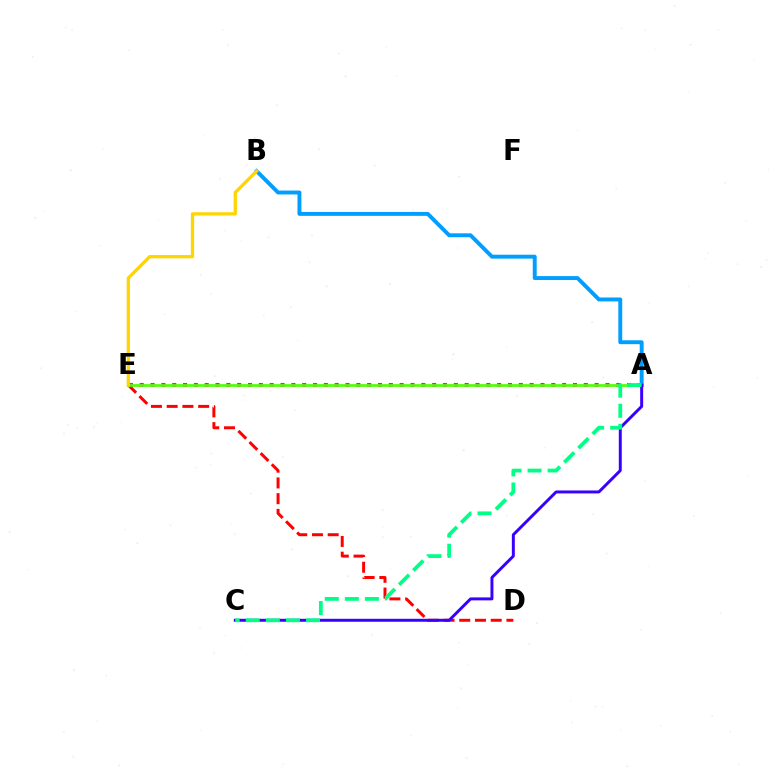{('A', 'E'): [{'color': '#ff00ed', 'line_style': 'dotted', 'thickness': 2.94}, {'color': '#4fff00', 'line_style': 'solid', 'thickness': 1.95}], ('D', 'E'): [{'color': '#ff0000', 'line_style': 'dashed', 'thickness': 2.14}], ('A', 'B'): [{'color': '#009eff', 'line_style': 'solid', 'thickness': 2.82}], ('A', 'C'): [{'color': '#3700ff', 'line_style': 'solid', 'thickness': 2.13}, {'color': '#00ff86', 'line_style': 'dashed', 'thickness': 2.73}], ('B', 'E'): [{'color': '#ffd500', 'line_style': 'solid', 'thickness': 2.36}]}